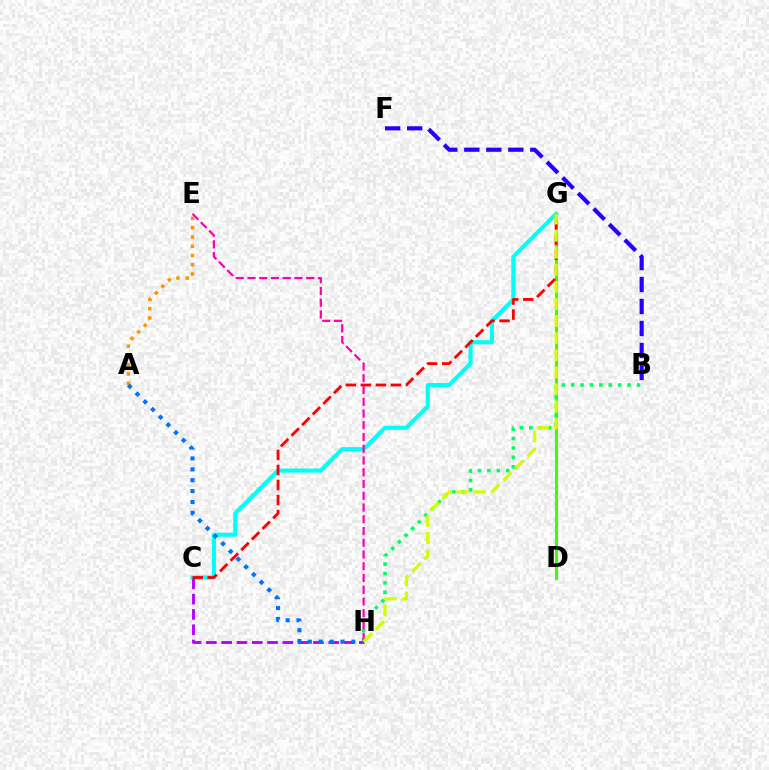{('D', 'G'): [{'color': '#3dff00', 'line_style': 'solid', 'thickness': 2.18}], ('B', 'F'): [{'color': '#2500ff', 'line_style': 'dashed', 'thickness': 2.99}], ('C', 'G'): [{'color': '#00fff6', 'line_style': 'solid', 'thickness': 2.94}, {'color': '#ff0000', 'line_style': 'dashed', 'thickness': 2.04}], ('B', 'H'): [{'color': '#00ff5c', 'line_style': 'dotted', 'thickness': 2.56}], ('A', 'E'): [{'color': '#ff9400', 'line_style': 'dotted', 'thickness': 2.52}], ('C', 'H'): [{'color': '#b900ff', 'line_style': 'dashed', 'thickness': 2.08}], ('A', 'H'): [{'color': '#0074ff', 'line_style': 'dotted', 'thickness': 2.96}], ('E', 'H'): [{'color': '#ff00ac', 'line_style': 'dashed', 'thickness': 1.6}], ('G', 'H'): [{'color': '#d1ff00', 'line_style': 'dashed', 'thickness': 2.32}]}